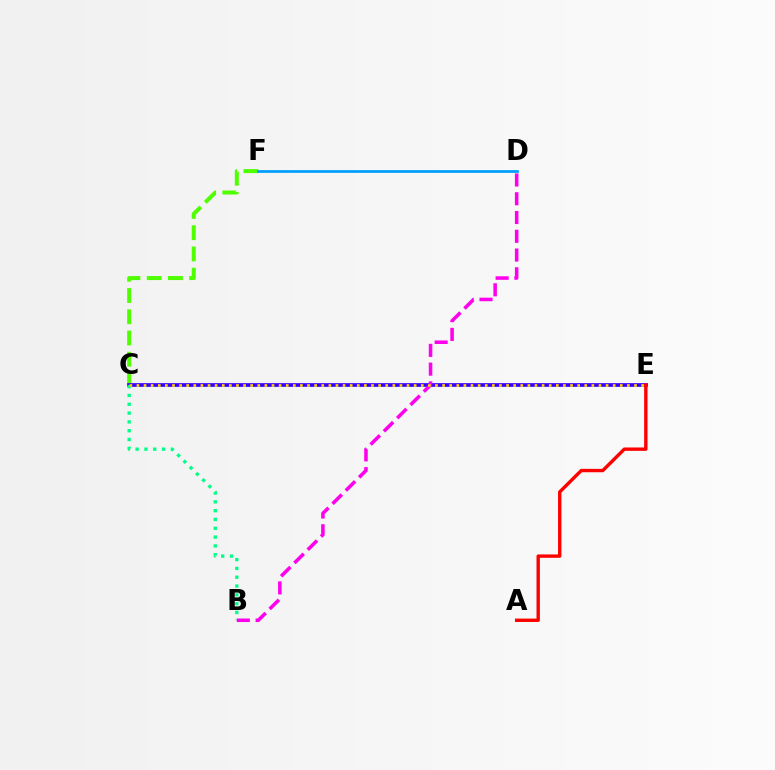{('C', 'F'): [{'color': '#4fff00', 'line_style': 'dashed', 'thickness': 2.88}], ('D', 'F'): [{'color': '#009eff', 'line_style': 'solid', 'thickness': 1.95}], ('C', 'E'): [{'color': '#3700ff', 'line_style': 'solid', 'thickness': 2.66}, {'color': '#ffd500', 'line_style': 'dotted', 'thickness': 1.93}], ('B', 'C'): [{'color': '#00ff86', 'line_style': 'dotted', 'thickness': 2.39}], ('B', 'D'): [{'color': '#ff00ed', 'line_style': 'dashed', 'thickness': 2.55}], ('A', 'E'): [{'color': '#ff0000', 'line_style': 'solid', 'thickness': 2.44}]}